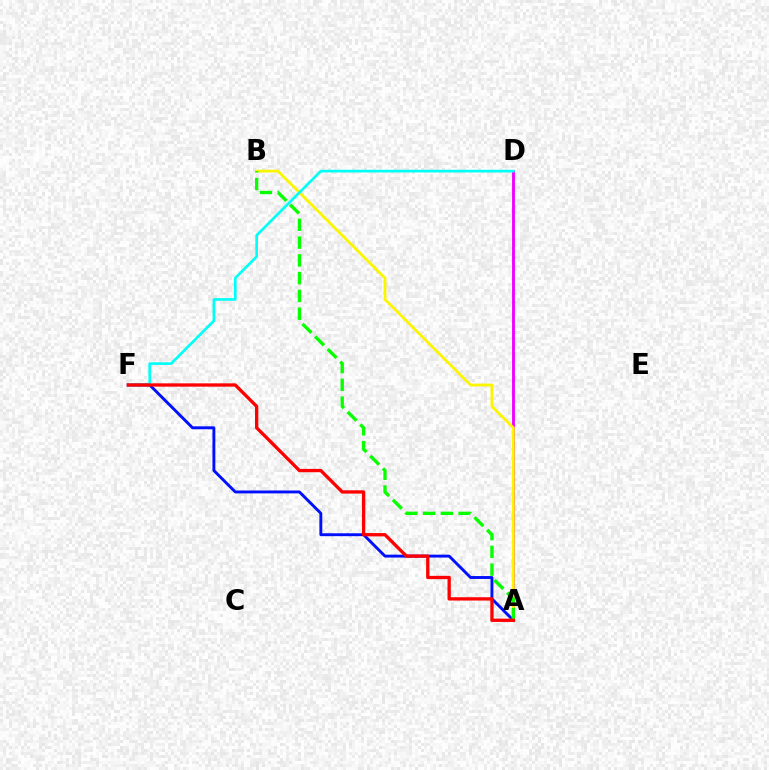{('A', 'F'): [{'color': '#0010ff', 'line_style': 'solid', 'thickness': 2.09}, {'color': '#ff0000', 'line_style': 'solid', 'thickness': 2.38}], ('A', 'D'): [{'color': '#ee00ff', 'line_style': 'solid', 'thickness': 2.05}], ('A', 'B'): [{'color': '#fcf500', 'line_style': 'solid', 'thickness': 2.02}, {'color': '#08ff00', 'line_style': 'dashed', 'thickness': 2.41}], ('D', 'F'): [{'color': '#00fff6', 'line_style': 'solid', 'thickness': 1.93}]}